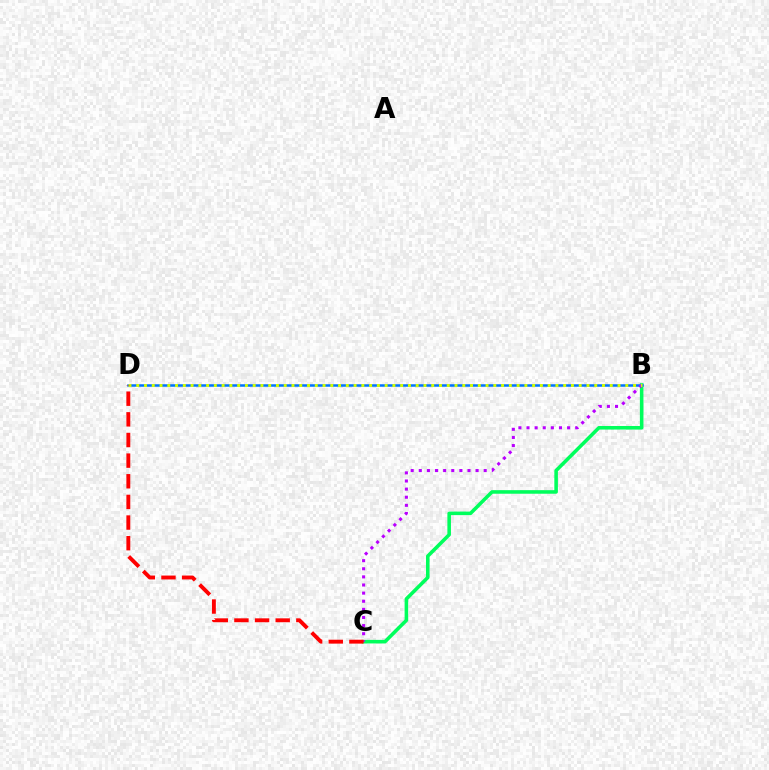{('B', 'C'): [{'color': '#00ff5c', 'line_style': 'solid', 'thickness': 2.57}, {'color': '#b900ff', 'line_style': 'dotted', 'thickness': 2.2}], ('B', 'D'): [{'color': '#0074ff', 'line_style': 'solid', 'thickness': 1.8}, {'color': '#d1ff00', 'line_style': 'dotted', 'thickness': 2.11}], ('C', 'D'): [{'color': '#ff0000', 'line_style': 'dashed', 'thickness': 2.8}]}